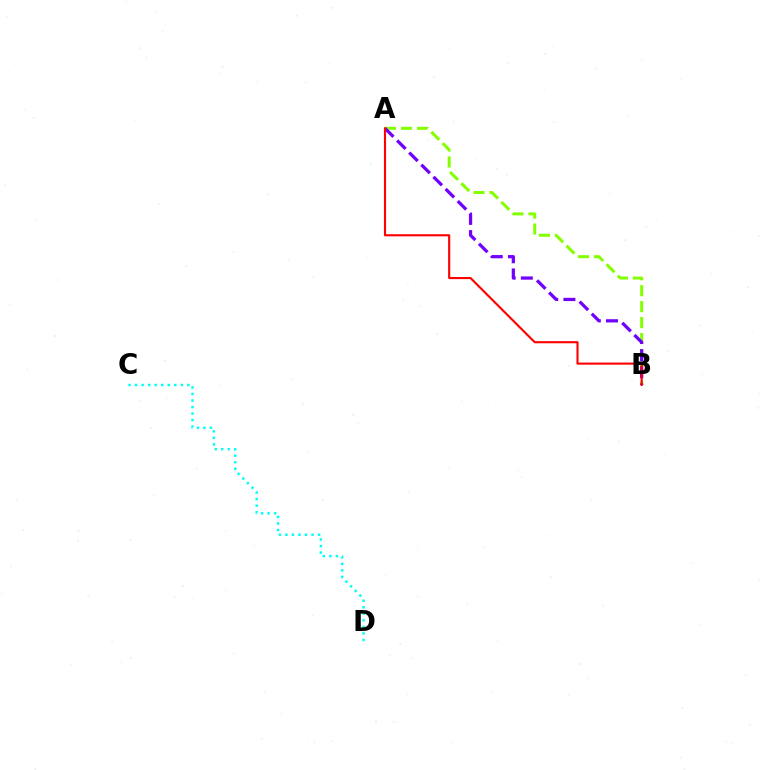{('A', 'B'): [{'color': '#84ff00', 'line_style': 'dashed', 'thickness': 2.17}, {'color': '#7200ff', 'line_style': 'dashed', 'thickness': 2.33}, {'color': '#ff0000', 'line_style': 'solid', 'thickness': 1.52}], ('C', 'D'): [{'color': '#00fff6', 'line_style': 'dotted', 'thickness': 1.78}]}